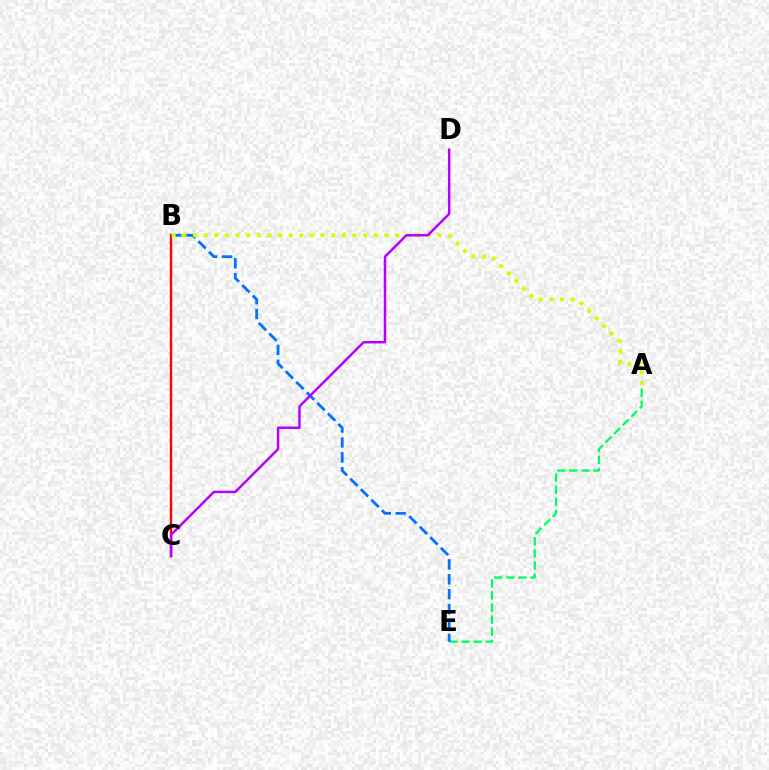{('A', 'E'): [{'color': '#00ff5c', 'line_style': 'dashed', 'thickness': 1.65}], ('B', 'C'): [{'color': '#ff0000', 'line_style': 'solid', 'thickness': 1.7}], ('B', 'E'): [{'color': '#0074ff', 'line_style': 'dashed', 'thickness': 2.02}], ('A', 'B'): [{'color': '#d1ff00', 'line_style': 'dotted', 'thickness': 2.89}], ('C', 'D'): [{'color': '#b900ff', 'line_style': 'solid', 'thickness': 1.79}]}